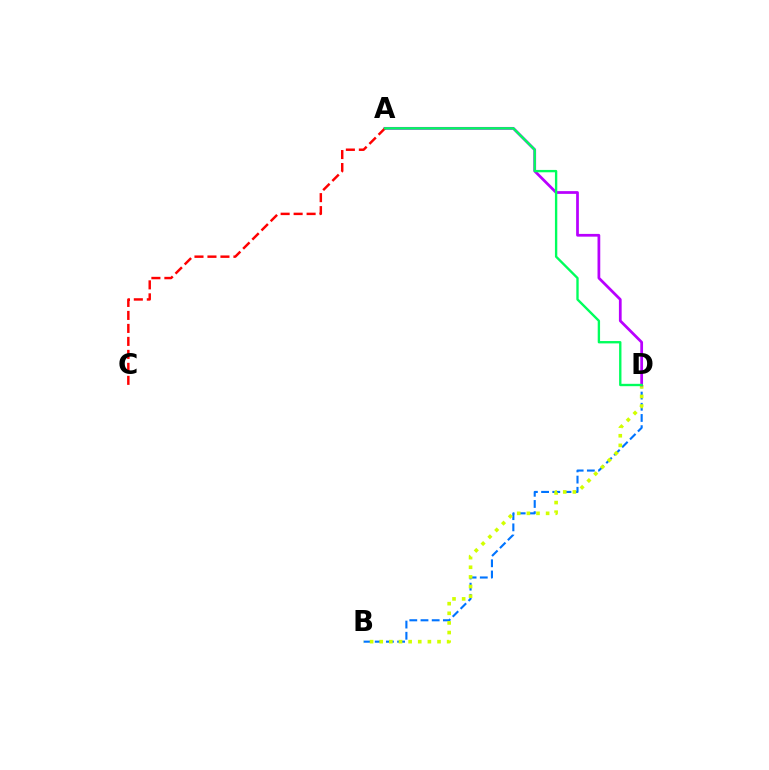{('B', 'D'): [{'color': '#0074ff', 'line_style': 'dashed', 'thickness': 1.52}, {'color': '#d1ff00', 'line_style': 'dotted', 'thickness': 2.62}], ('A', 'D'): [{'color': '#b900ff', 'line_style': 'solid', 'thickness': 1.98}, {'color': '#00ff5c', 'line_style': 'solid', 'thickness': 1.7}], ('A', 'C'): [{'color': '#ff0000', 'line_style': 'dashed', 'thickness': 1.76}]}